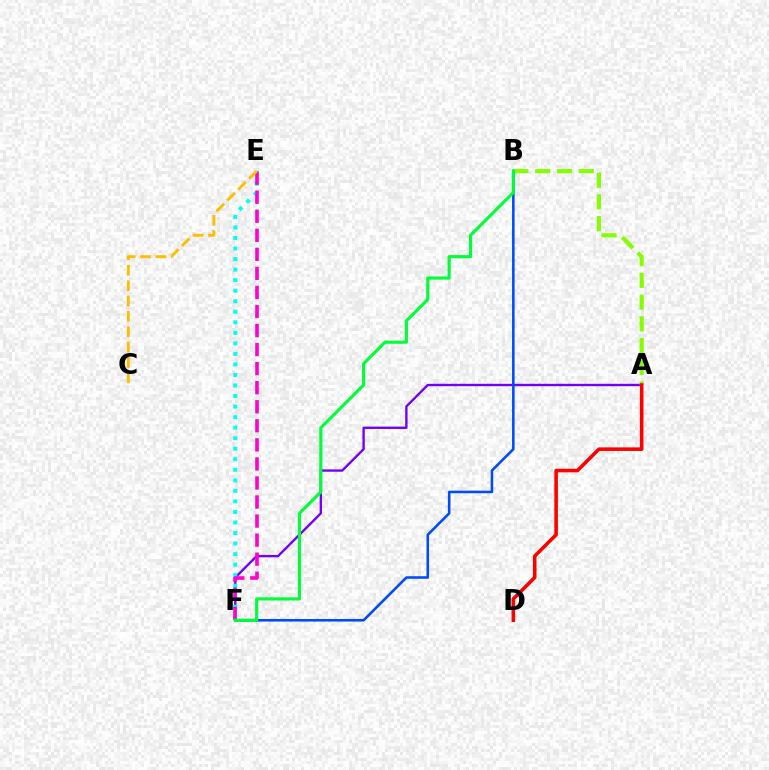{('A', 'F'): [{'color': '#7200ff', 'line_style': 'solid', 'thickness': 1.71}], ('A', 'B'): [{'color': '#84ff00', 'line_style': 'dashed', 'thickness': 2.95}], ('E', 'F'): [{'color': '#00fff6', 'line_style': 'dotted', 'thickness': 2.86}, {'color': '#ff00cf', 'line_style': 'dashed', 'thickness': 2.59}], ('A', 'D'): [{'color': '#ff0000', 'line_style': 'solid', 'thickness': 2.57}], ('B', 'F'): [{'color': '#004bff', 'line_style': 'solid', 'thickness': 1.85}, {'color': '#00ff39', 'line_style': 'solid', 'thickness': 2.24}], ('C', 'E'): [{'color': '#ffbd00', 'line_style': 'dashed', 'thickness': 2.09}]}